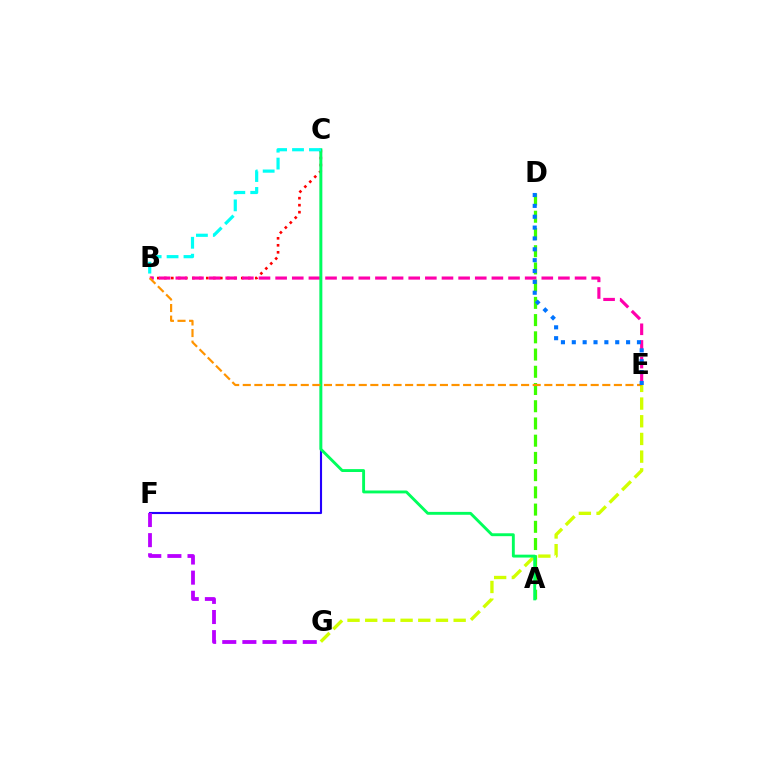{('B', 'C'): [{'color': '#ff0000', 'line_style': 'dotted', 'thickness': 1.9}, {'color': '#00fff6', 'line_style': 'dashed', 'thickness': 2.3}], ('C', 'F'): [{'color': '#2500ff', 'line_style': 'solid', 'thickness': 1.53}], ('F', 'G'): [{'color': '#b900ff', 'line_style': 'dashed', 'thickness': 2.73}], ('B', 'E'): [{'color': '#ff00ac', 'line_style': 'dashed', 'thickness': 2.26}, {'color': '#ff9400', 'line_style': 'dashed', 'thickness': 1.58}], ('A', 'D'): [{'color': '#3dff00', 'line_style': 'dashed', 'thickness': 2.34}], ('E', 'G'): [{'color': '#d1ff00', 'line_style': 'dashed', 'thickness': 2.4}], ('A', 'C'): [{'color': '#00ff5c', 'line_style': 'solid', 'thickness': 2.08}], ('D', 'E'): [{'color': '#0074ff', 'line_style': 'dotted', 'thickness': 2.95}]}